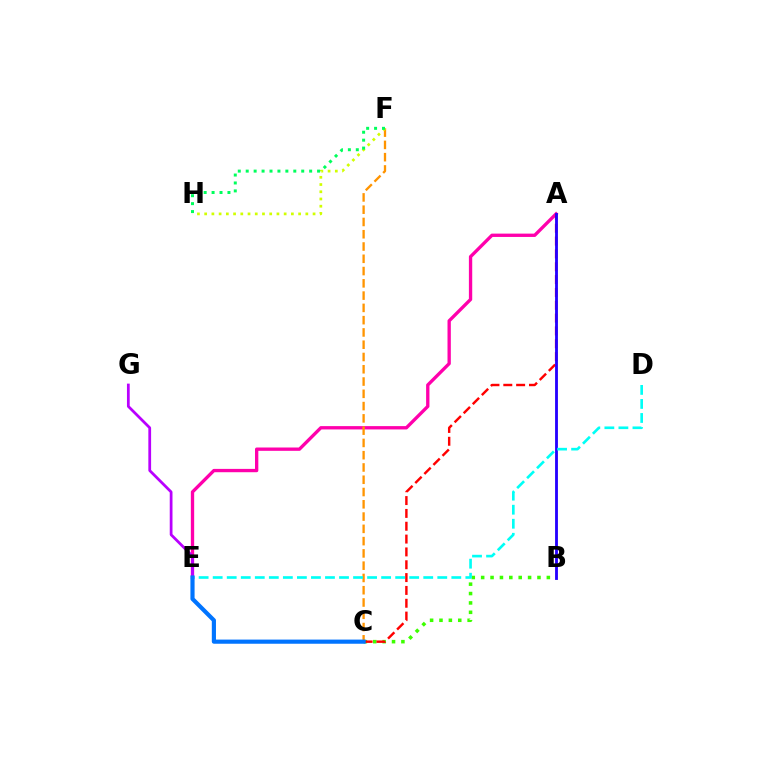{('B', 'C'): [{'color': '#3dff00', 'line_style': 'dotted', 'thickness': 2.55}], ('A', 'E'): [{'color': '#ff00ac', 'line_style': 'solid', 'thickness': 2.39}], ('A', 'C'): [{'color': '#ff0000', 'line_style': 'dashed', 'thickness': 1.74}], ('A', 'B'): [{'color': '#2500ff', 'line_style': 'solid', 'thickness': 2.04}], ('C', 'F'): [{'color': '#ff9400', 'line_style': 'dashed', 'thickness': 1.67}], ('D', 'E'): [{'color': '#00fff6', 'line_style': 'dashed', 'thickness': 1.91}], ('F', 'H'): [{'color': '#d1ff00', 'line_style': 'dotted', 'thickness': 1.96}, {'color': '#00ff5c', 'line_style': 'dotted', 'thickness': 2.15}], ('E', 'G'): [{'color': '#b900ff', 'line_style': 'solid', 'thickness': 1.98}], ('C', 'E'): [{'color': '#0074ff', 'line_style': 'solid', 'thickness': 2.99}]}